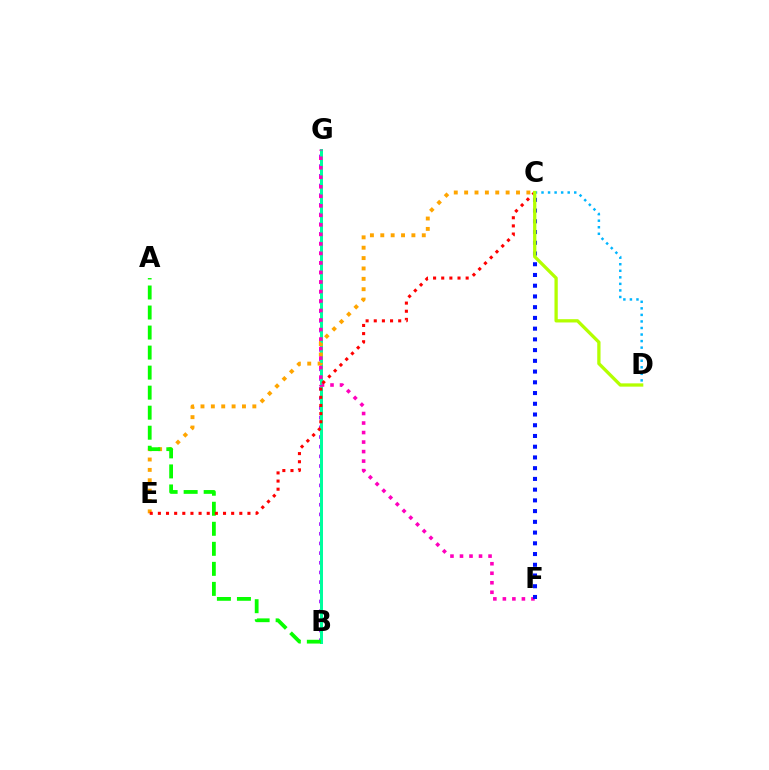{('B', 'G'): [{'color': '#9b00ff', 'line_style': 'dotted', 'thickness': 2.63}, {'color': '#00ff9d', 'line_style': 'solid', 'thickness': 2.16}], ('C', 'E'): [{'color': '#ffa500', 'line_style': 'dotted', 'thickness': 2.82}, {'color': '#ff0000', 'line_style': 'dotted', 'thickness': 2.21}], ('A', 'B'): [{'color': '#08ff00', 'line_style': 'dashed', 'thickness': 2.72}], ('F', 'G'): [{'color': '#ff00bd', 'line_style': 'dotted', 'thickness': 2.59}], ('C', 'D'): [{'color': '#00b5ff', 'line_style': 'dotted', 'thickness': 1.78}, {'color': '#b3ff00', 'line_style': 'solid', 'thickness': 2.36}], ('C', 'F'): [{'color': '#0010ff', 'line_style': 'dotted', 'thickness': 2.92}]}